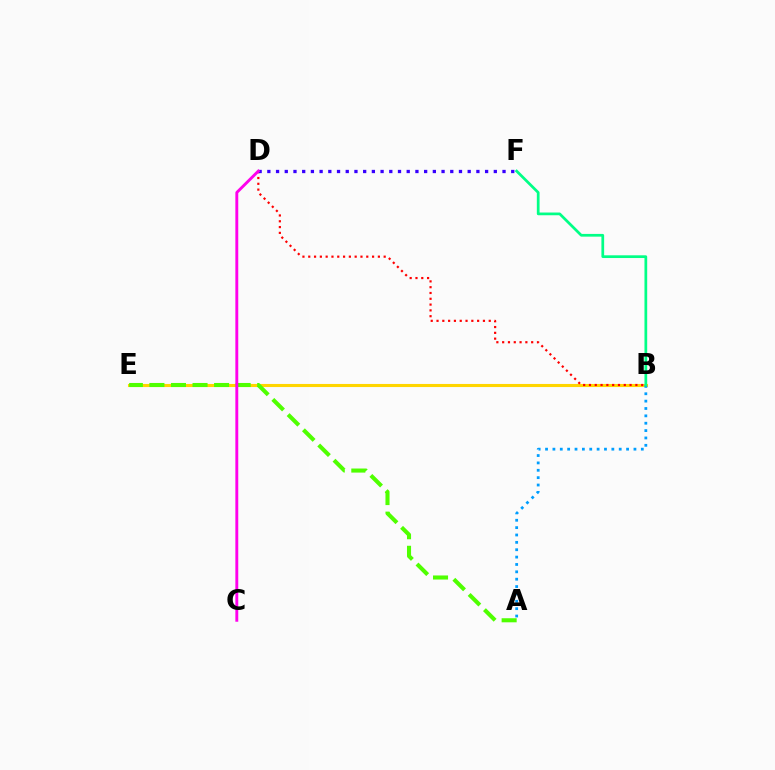{('B', 'E'): [{'color': '#ffd500', 'line_style': 'solid', 'thickness': 2.23}], ('A', 'B'): [{'color': '#009eff', 'line_style': 'dotted', 'thickness': 2.0}], ('B', 'D'): [{'color': '#ff0000', 'line_style': 'dotted', 'thickness': 1.58}], ('D', 'F'): [{'color': '#3700ff', 'line_style': 'dotted', 'thickness': 2.37}], ('A', 'E'): [{'color': '#4fff00', 'line_style': 'dashed', 'thickness': 2.93}], ('C', 'D'): [{'color': '#ff00ed', 'line_style': 'solid', 'thickness': 2.09}], ('B', 'F'): [{'color': '#00ff86', 'line_style': 'solid', 'thickness': 1.96}]}